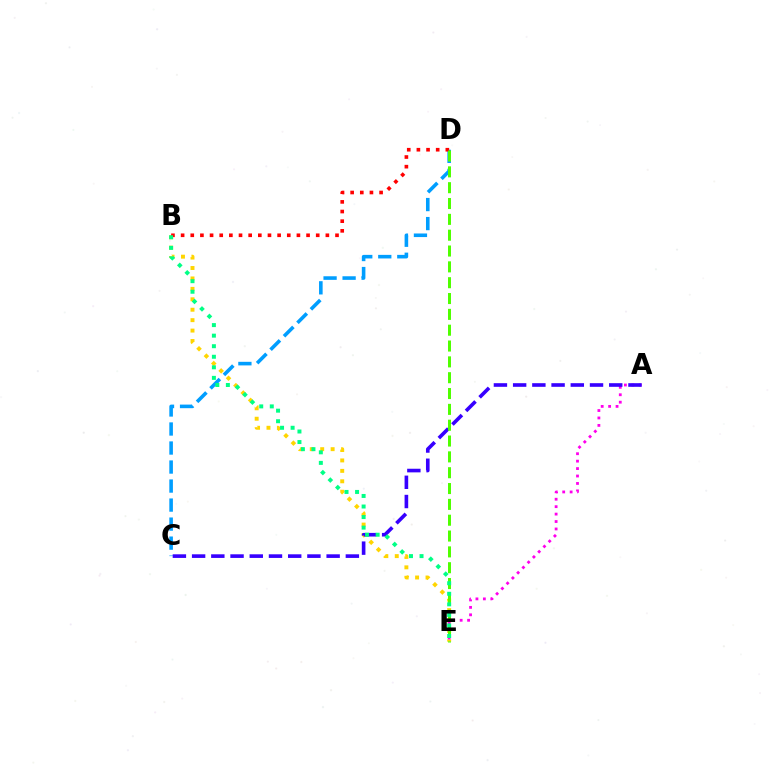{('B', 'E'): [{'color': '#ffd500', 'line_style': 'dotted', 'thickness': 2.83}, {'color': '#00ff86', 'line_style': 'dotted', 'thickness': 2.87}], ('C', 'D'): [{'color': '#009eff', 'line_style': 'dashed', 'thickness': 2.58}], ('B', 'D'): [{'color': '#ff0000', 'line_style': 'dotted', 'thickness': 2.62}], ('A', 'E'): [{'color': '#ff00ed', 'line_style': 'dotted', 'thickness': 2.02}], ('A', 'C'): [{'color': '#3700ff', 'line_style': 'dashed', 'thickness': 2.61}], ('D', 'E'): [{'color': '#4fff00', 'line_style': 'dashed', 'thickness': 2.15}]}